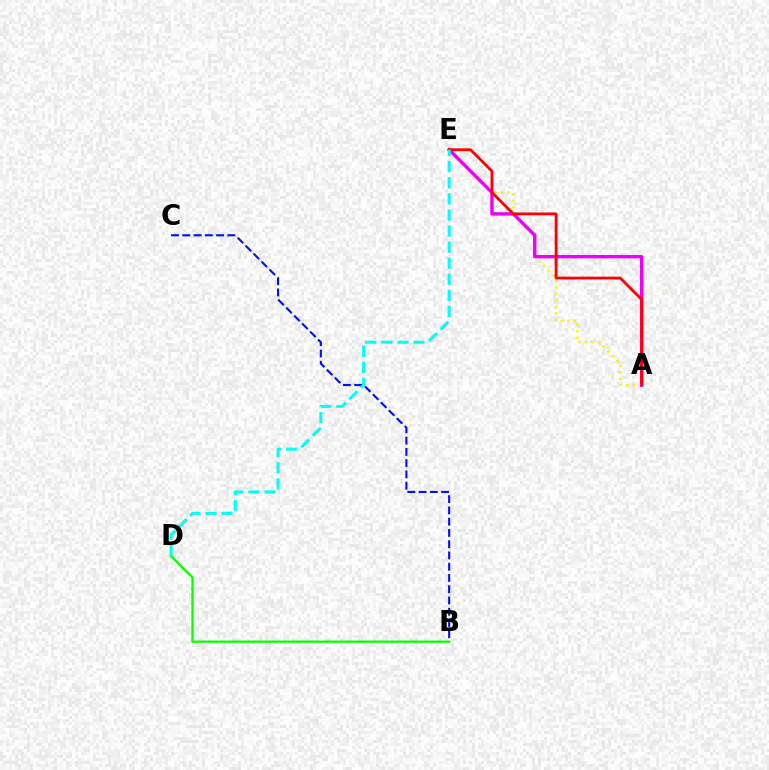{('B', 'C'): [{'color': '#0010ff', 'line_style': 'dashed', 'thickness': 1.53}], ('A', 'E'): [{'color': '#fcf500', 'line_style': 'dotted', 'thickness': 1.77}, {'color': '#ee00ff', 'line_style': 'solid', 'thickness': 2.43}, {'color': '#ff0000', 'line_style': 'solid', 'thickness': 2.02}], ('B', 'D'): [{'color': '#08ff00', 'line_style': 'solid', 'thickness': 1.63}], ('D', 'E'): [{'color': '#00fff6', 'line_style': 'dashed', 'thickness': 2.19}]}